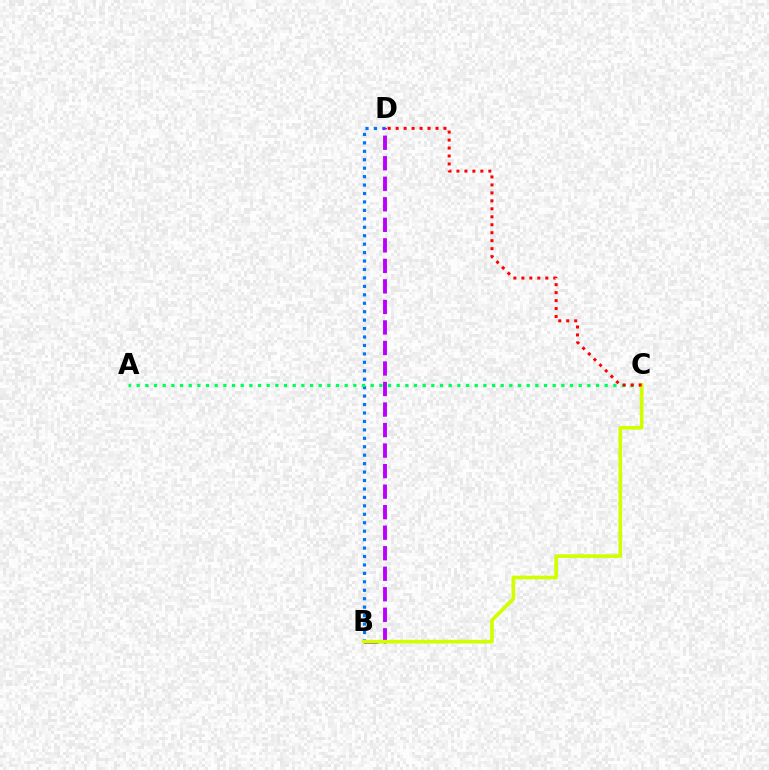{('B', 'D'): [{'color': '#0074ff', 'line_style': 'dotted', 'thickness': 2.29}, {'color': '#b900ff', 'line_style': 'dashed', 'thickness': 2.79}], ('A', 'C'): [{'color': '#00ff5c', 'line_style': 'dotted', 'thickness': 2.35}], ('B', 'C'): [{'color': '#d1ff00', 'line_style': 'solid', 'thickness': 2.64}], ('C', 'D'): [{'color': '#ff0000', 'line_style': 'dotted', 'thickness': 2.16}]}